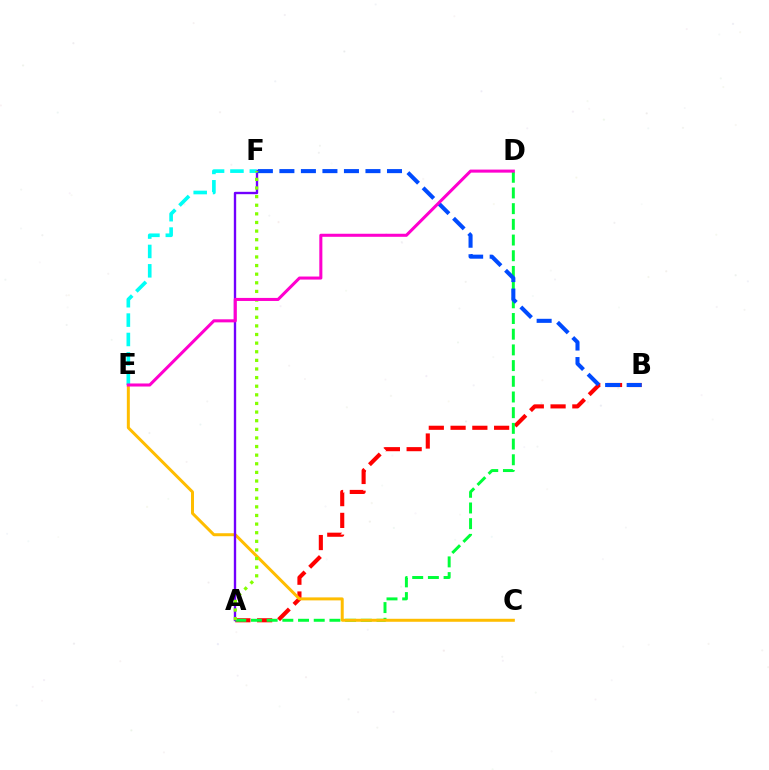{('A', 'B'): [{'color': '#ff0000', 'line_style': 'dashed', 'thickness': 2.96}], ('A', 'D'): [{'color': '#00ff39', 'line_style': 'dashed', 'thickness': 2.13}], ('C', 'E'): [{'color': '#ffbd00', 'line_style': 'solid', 'thickness': 2.15}], ('A', 'F'): [{'color': '#7200ff', 'line_style': 'solid', 'thickness': 1.71}, {'color': '#84ff00', 'line_style': 'dotted', 'thickness': 2.34}], ('E', 'F'): [{'color': '#00fff6', 'line_style': 'dashed', 'thickness': 2.63}], ('B', 'F'): [{'color': '#004bff', 'line_style': 'dashed', 'thickness': 2.92}], ('D', 'E'): [{'color': '#ff00cf', 'line_style': 'solid', 'thickness': 2.19}]}